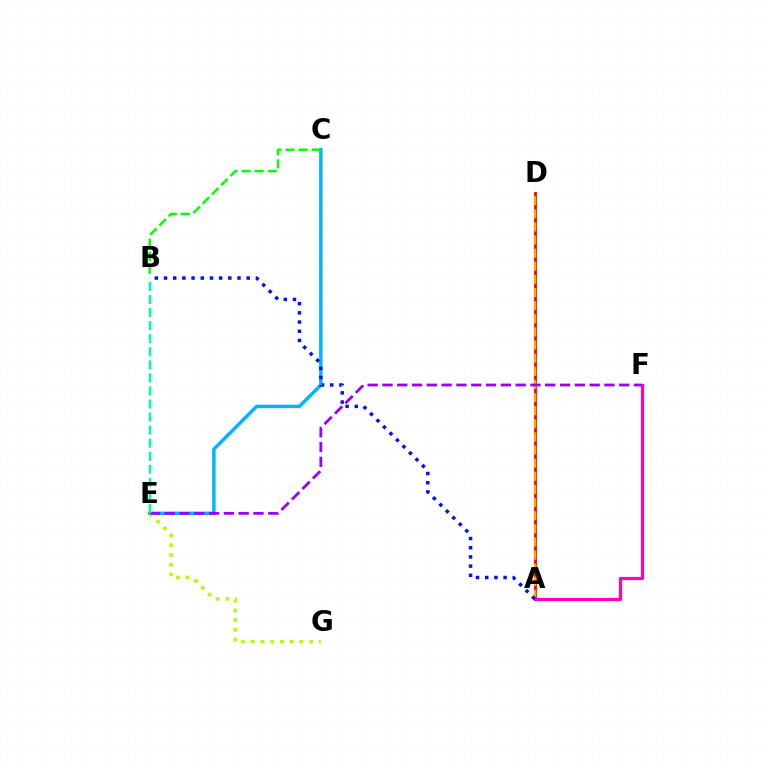{('C', 'E'): [{'color': '#00b5ff', 'line_style': 'solid', 'thickness': 2.49}], ('B', 'C'): [{'color': '#08ff00', 'line_style': 'dashed', 'thickness': 1.78}], ('A', 'D'): [{'color': '#ff0000', 'line_style': 'solid', 'thickness': 2.03}, {'color': '#ffa500', 'line_style': 'dashed', 'thickness': 1.78}], ('E', 'G'): [{'color': '#b3ff00', 'line_style': 'dotted', 'thickness': 2.64}], ('A', 'F'): [{'color': '#ff00bd', 'line_style': 'solid', 'thickness': 2.29}], ('E', 'F'): [{'color': '#9b00ff', 'line_style': 'dashed', 'thickness': 2.01}], ('A', 'B'): [{'color': '#0010ff', 'line_style': 'dotted', 'thickness': 2.5}], ('B', 'E'): [{'color': '#00ff9d', 'line_style': 'dashed', 'thickness': 1.77}]}